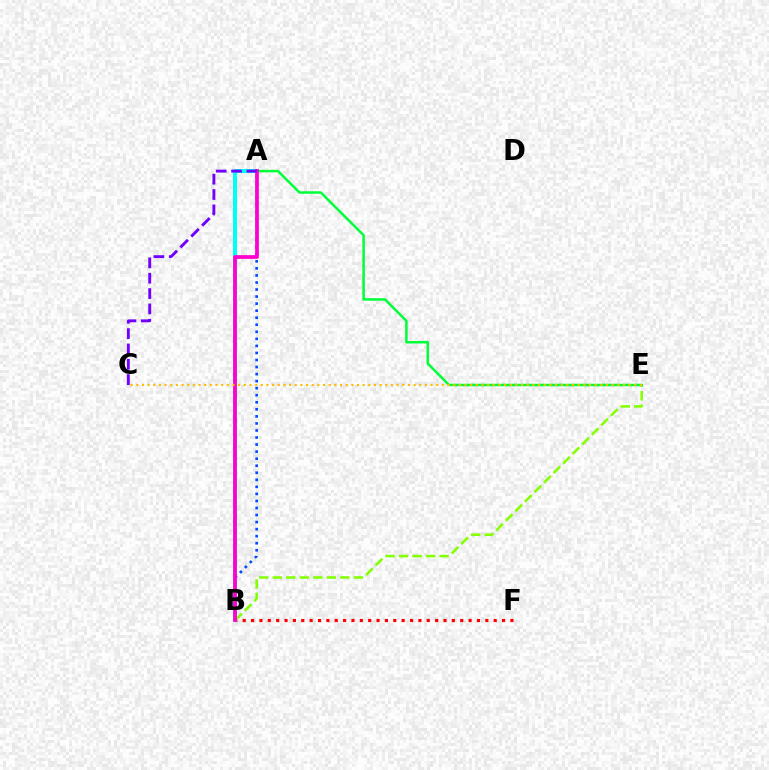{('B', 'F'): [{'color': '#ff0000', 'line_style': 'dotted', 'thickness': 2.27}], ('A', 'B'): [{'color': '#00fff6', 'line_style': 'solid', 'thickness': 2.88}, {'color': '#004bff', 'line_style': 'dotted', 'thickness': 1.91}, {'color': '#ff00cf', 'line_style': 'solid', 'thickness': 2.69}], ('B', 'E'): [{'color': '#84ff00', 'line_style': 'dashed', 'thickness': 1.84}], ('A', 'E'): [{'color': '#00ff39', 'line_style': 'solid', 'thickness': 1.8}], ('C', 'E'): [{'color': '#ffbd00', 'line_style': 'dotted', 'thickness': 1.54}], ('A', 'C'): [{'color': '#7200ff', 'line_style': 'dashed', 'thickness': 2.09}]}